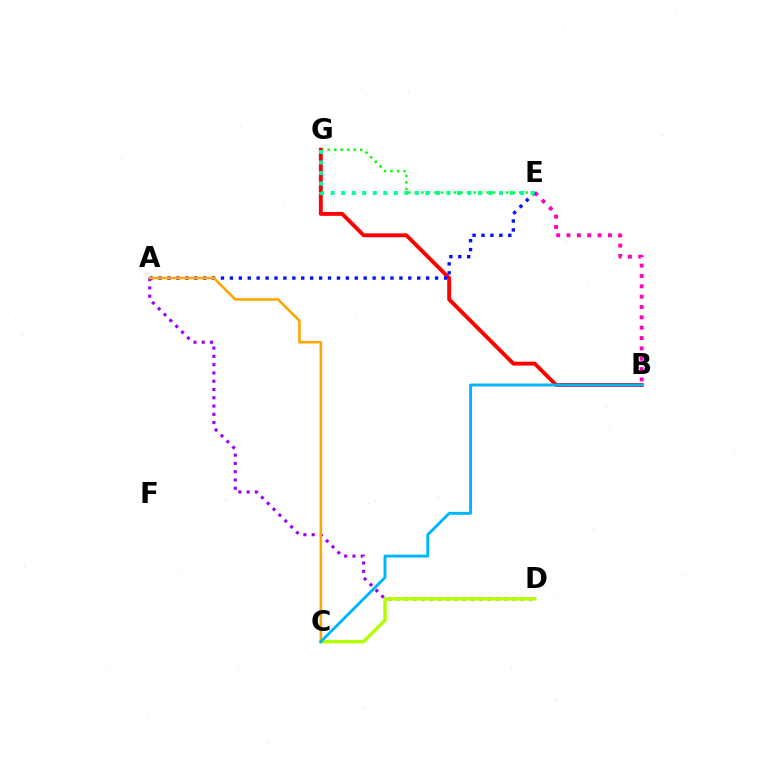{('B', 'E'): [{'color': '#ff00bd', 'line_style': 'dotted', 'thickness': 2.81}], ('E', 'G'): [{'color': '#08ff00', 'line_style': 'dotted', 'thickness': 1.77}, {'color': '#00ff9d', 'line_style': 'dotted', 'thickness': 2.86}], ('A', 'D'): [{'color': '#9b00ff', 'line_style': 'dotted', 'thickness': 2.25}], ('C', 'D'): [{'color': '#b3ff00', 'line_style': 'solid', 'thickness': 2.49}], ('B', 'G'): [{'color': '#ff0000', 'line_style': 'solid', 'thickness': 2.8}], ('A', 'E'): [{'color': '#0010ff', 'line_style': 'dotted', 'thickness': 2.42}], ('A', 'C'): [{'color': '#ffa500', 'line_style': 'solid', 'thickness': 1.84}], ('B', 'C'): [{'color': '#00b5ff', 'line_style': 'solid', 'thickness': 2.09}]}